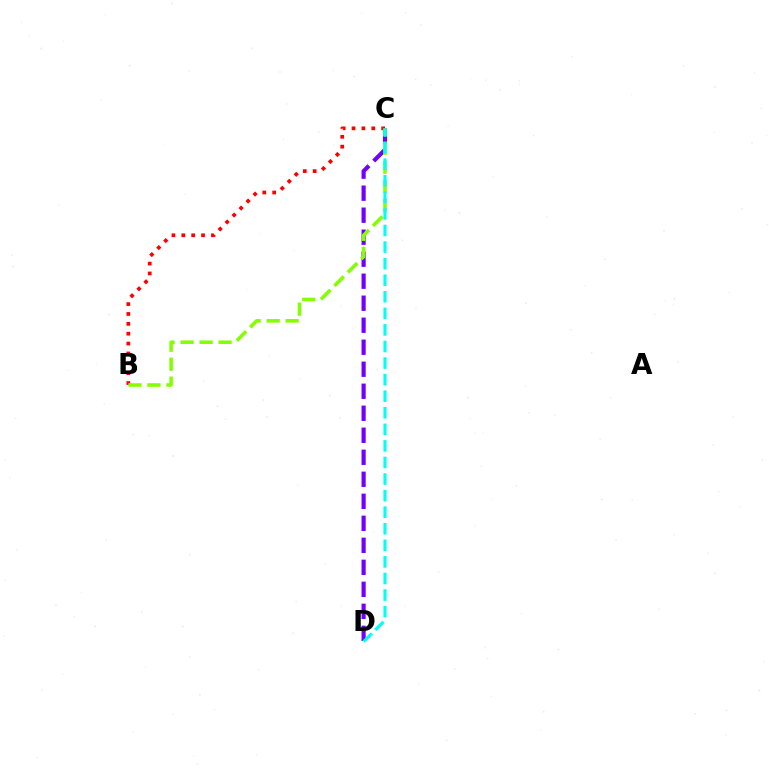{('C', 'D'): [{'color': '#7200ff', 'line_style': 'dashed', 'thickness': 2.99}, {'color': '#00fff6', 'line_style': 'dashed', 'thickness': 2.25}], ('B', 'C'): [{'color': '#ff0000', 'line_style': 'dotted', 'thickness': 2.68}, {'color': '#84ff00', 'line_style': 'dashed', 'thickness': 2.58}]}